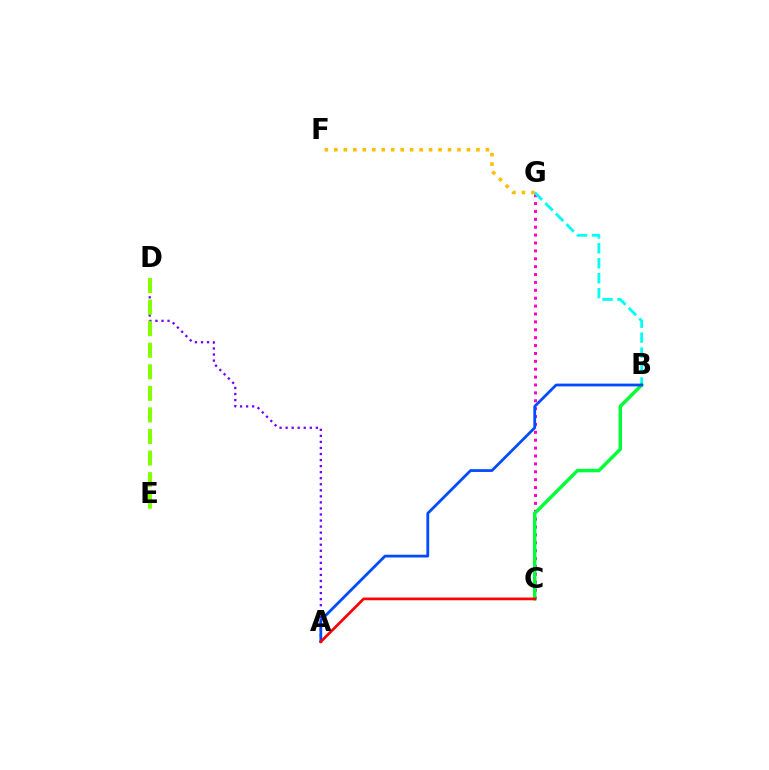{('A', 'D'): [{'color': '#7200ff', 'line_style': 'dotted', 'thickness': 1.64}], ('C', 'G'): [{'color': '#ff00cf', 'line_style': 'dotted', 'thickness': 2.14}], ('D', 'E'): [{'color': '#84ff00', 'line_style': 'dashed', 'thickness': 2.93}], ('B', 'G'): [{'color': '#00fff6', 'line_style': 'dashed', 'thickness': 2.03}], ('B', 'C'): [{'color': '#00ff39', 'line_style': 'solid', 'thickness': 2.49}], ('A', 'B'): [{'color': '#004bff', 'line_style': 'solid', 'thickness': 2.01}], ('A', 'C'): [{'color': '#ff0000', 'line_style': 'solid', 'thickness': 1.96}], ('F', 'G'): [{'color': '#ffbd00', 'line_style': 'dotted', 'thickness': 2.57}]}